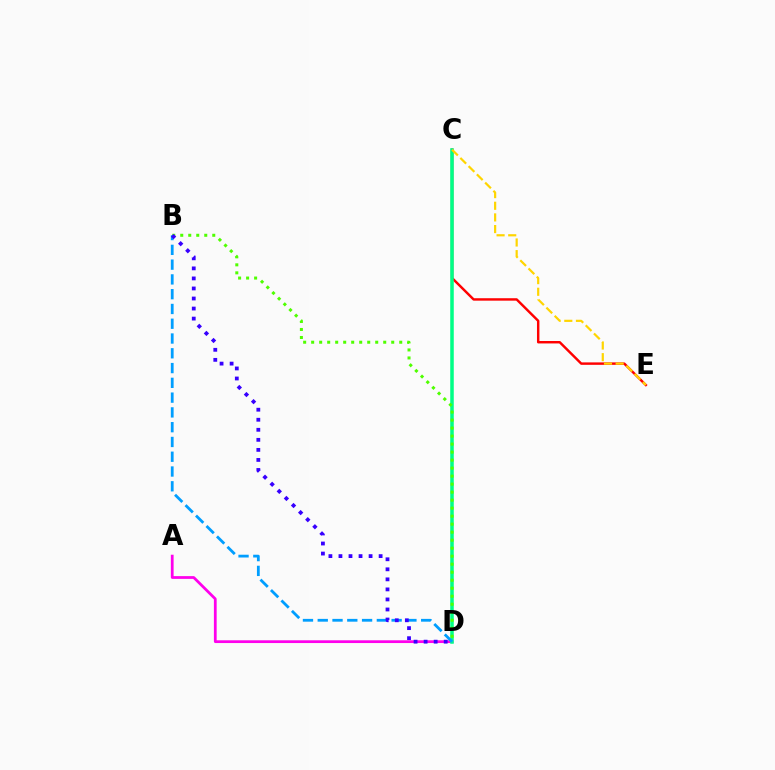{('A', 'D'): [{'color': '#ff00ed', 'line_style': 'solid', 'thickness': 1.99}], ('C', 'E'): [{'color': '#ff0000', 'line_style': 'solid', 'thickness': 1.76}, {'color': '#ffd500', 'line_style': 'dashed', 'thickness': 1.58}], ('C', 'D'): [{'color': '#00ff86', 'line_style': 'solid', 'thickness': 2.54}], ('B', 'D'): [{'color': '#4fff00', 'line_style': 'dotted', 'thickness': 2.18}, {'color': '#009eff', 'line_style': 'dashed', 'thickness': 2.01}, {'color': '#3700ff', 'line_style': 'dotted', 'thickness': 2.73}]}